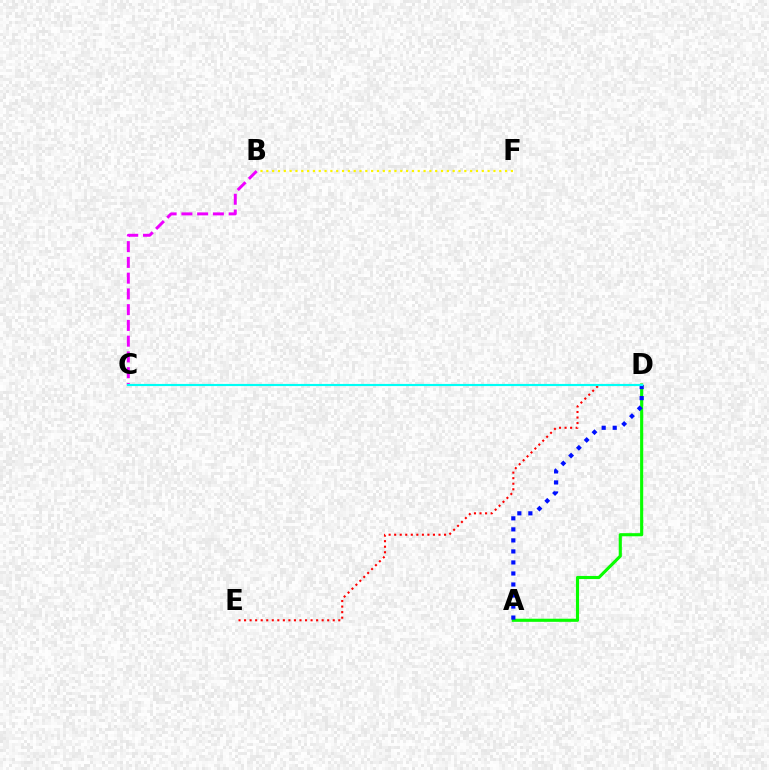{('B', 'F'): [{'color': '#fcf500', 'line_style': 'dotted', 'thickness': 1.58}], ('B', 'C'): [{'color': '#ee00ff', 'line_style': 'dashed', 'thickness': 2.14}], ('A', 'D'): [{'color': '#08ff00', 'line_style': 'solid', 'thickness': 2.25}, {'color': '#0010ff', 'line_style': 'dotted', 'thickness': 3.0}], ('D', 'E'): [{'color': '#ff0000', 'line_style': 'dotted', 'thickness': 1.51}], ('C', 'D'): [{'color': '#00fff6', 'line_style': 'solid', 'thickness': 1.55}]}